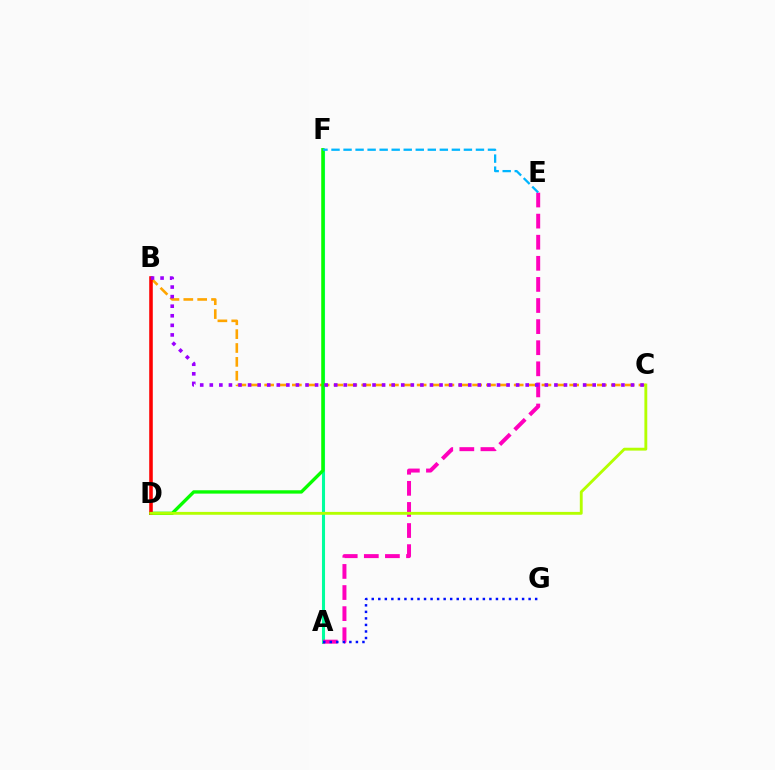{('A', 'F'): [{'color': '#00ff9d', 'line_style': 'solid', 'thickness': 2.21}], ('A', 'E'): [{'color': '#ff00bd', 'line_style': 'dashed', 'thickness': 2.87}], ('B', 'C'): [{'color': '#ffa500', 'line_style': 'dashed', 'thickness': 1.88}, {'color': '#9b00ff', 'line_style': 'dotted', 'thickness': 2.6}], ('D', 'F'): [{'color': '#08ff00', 'line_style': 'solid', 'thickness': 2.41}], ('B', 'D'): [{'color': '#ff0000', 'line_style': 'solid', 'thickness': 2.56}], ('A', 'G'): [{'color': '#0010ff', 'line_style': 'dotted', 'thickness': 1.78}], ('E', 'F'): [{'color': '#00b5ff', 'line_style': 'dashed', 'thickness': 1.64}], ('C', 'D'): [{'color': '#b3ff00', 'line_style': 'solid', 'thickness': 2.06}]}